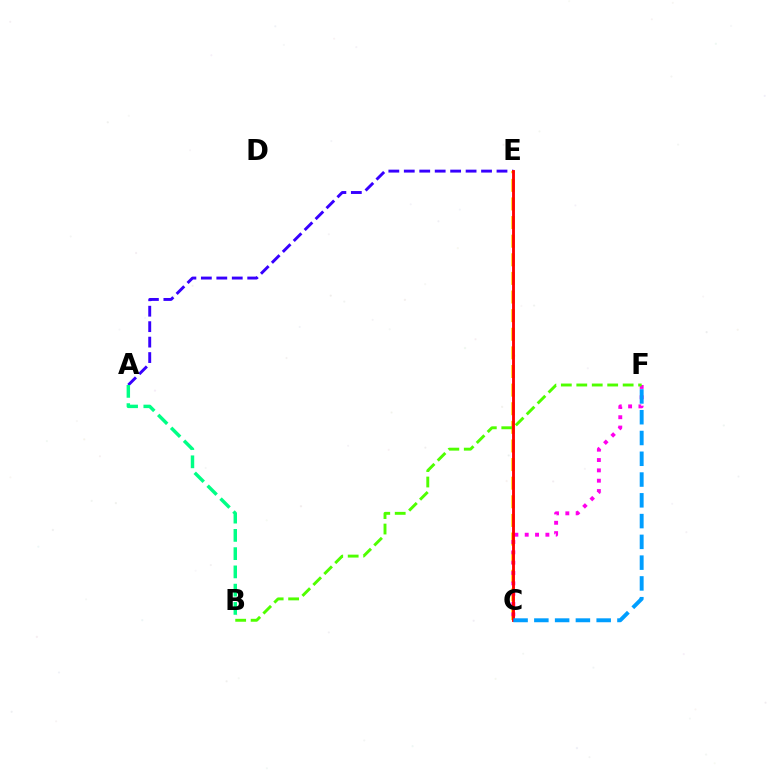{('A', 'E'): [{'color': '#3700ff', 'line_style': 'dashed', 'thickness': 2.1}], ('C', 'E'): [{'color': '#ffd500', 'line_style': 'dashed', 'thickness': 2.53}, {'color': '#ff0000', 'line_style': 'solid', 'thickness': 2.06}], ('C', 'F'): [{'color': '#ff00ed', 'line_style': 'dotted', 'thickness': 2.81}, {'color': '#009eff', 'line_style': 'dashed', 'thickness': 2.82}], ('B', 'F'): [{'color': '#4fff00', 'line_style': 'dashed', 'thickness': 2.1}], ('A', 'B'): [{'color': '#00ff86', 'line_style': 'dashed', 'thickness': 2.48}]}